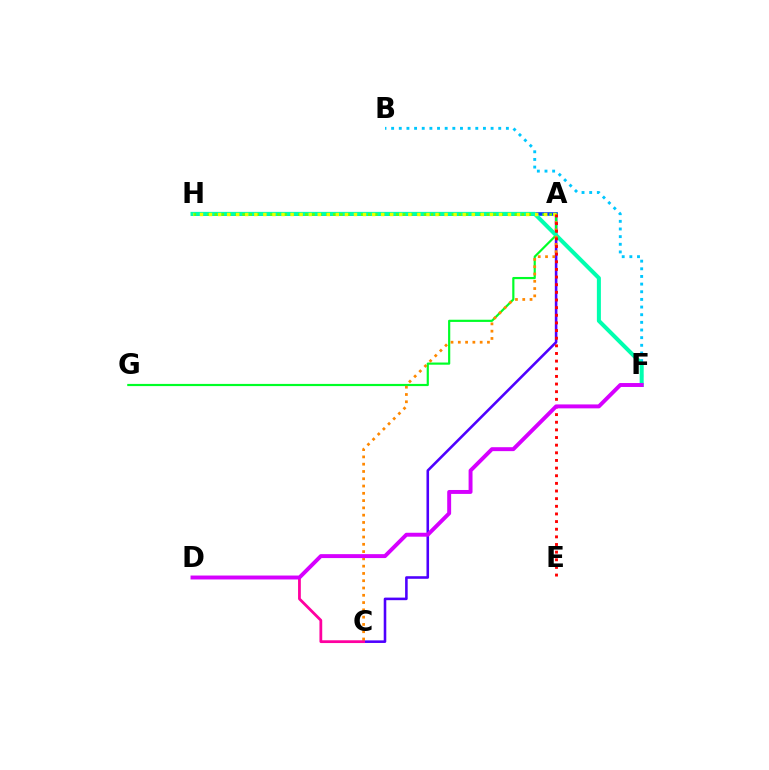{('B', 'F'): [{'color': '#00c7ff', 'line_style': 'dotted', 'thickness': 2.08}], ('A', 'C'): [{'color': '#4f00ff', 'line_style': 'solid', 'thickness': 1.86}, {'color': '#ff8800', 'line_style': 'dotted', 'thickness': 1.98}], ('A', 'H'): [{'color': '#003fff', 'line_style': 'solid', 'thickness': 2.62}, {'color': '#66ff00', 'line_style': 'dotted', 'thickness': 1.9}, {'color': '#eeff00', 'line_style': 'dotted', 'thickness': 2.46}], ('A', 'G'): [{'color': '#00ff27', 'line_style': 'solid', 'thickness': 1.57}], ('C', 'D'): [{'color': '#ff00a0', 'line_style': 'solid', 'thickness': 2.0}], ('F', 'H'): [{'color': '#00ffaf', 'line_style': 'solid', 'thickness': 2.9}], ('A', 'E'): [{'color': '#ff0000', 'line_style': 'dotted', 'thickness': 2.08}], ('D', 'F'): [{'color': '#d600ff', 'line_style': 'solid', 'thickness': 2.83}]}